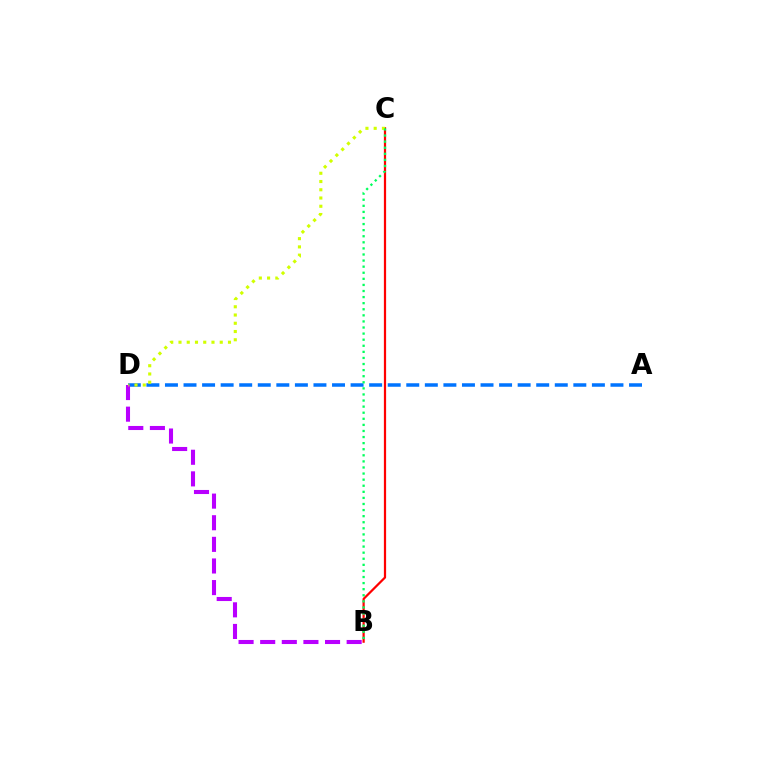{('A', 'D'): [{'color': '#0074ff', 'line_style': 'dashed', 'thickness': 2.52}], ('B', 'C'): [{'color': '#ff0000', 'line_style': 'solid', 'thickness': 1.6}, {'color': '#00ff5c', 'line_style': 'dotted', 'thickness': 1.65}], ('B', 'D'): [{'color': '#b900ff', 'line_style': 'dashed', 'thickness': 2.94}], ('C', 'D'): [{'color': '#d1ff00', 'line_style': 'dotted', 'thickness': 2.24}]}